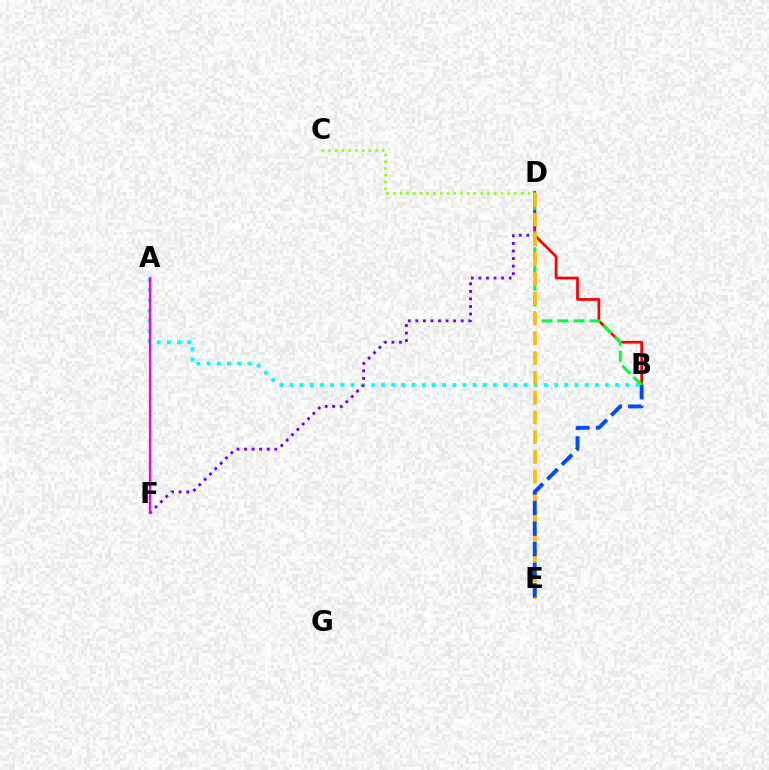{('A', 'B'): [{'color': '#00fff6', 'line_style': 'dotted', 'thickness': 2.77}], ('B', 'D'): [{'color': '#ff0000', 'line_style': 'solid', 'thickness': 1.98}, {'color': '#00ff39', 'line_style': 'dashed', 'thickness': 2.18}], ('D', 'F'): [{'color': '#7200ff', 'line_style': 'dotted', 'thickness': 2.05}], ('D', 'E'): [{'color': '#ffbd00', 'line_style': 'dashed', 'thickness': 2.69}], ('B', 'E'): [{'color': '#004bff', 'line_style': 'dashed', 'thickness': 2.8}], ('A', 'F'): [{'color': '#ff00cf', 'line_style': 'solid', 'thickness': 1.64}], ('C', 'D'): [{'color': '#84ff00', 'line_style': 'dotted', 'thickness': 1.83}]}